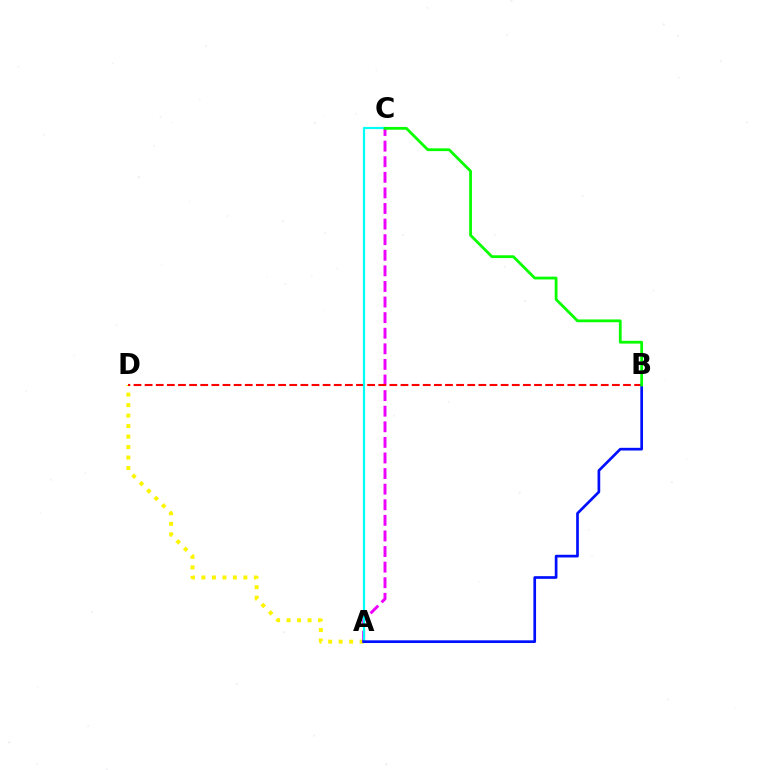{('A', 'D'): [{'color': '#fcf500', 'line_style': 'dotted', 'thickness': 2.85}], ('A', 'C'): [{'color': '#ee00ff', 'line_style': 'dashed', 'thickness': 2.12}, {'color': '#00fff6', 'line_style': 'solid', 'thickness': 1.6}], ('B', 'D'): [{'color': '#ff0000', 'line_style': 'dashed', 'thickness': 1.51}], ('A', 'B'): [{'color': '#0010ff', 'line_style': 'solid', 'thickness': 1.94}], ('B', 'C'): [{'color': '#08ff00', 'line_style': 'solid', 'thickness': 2.0}]}